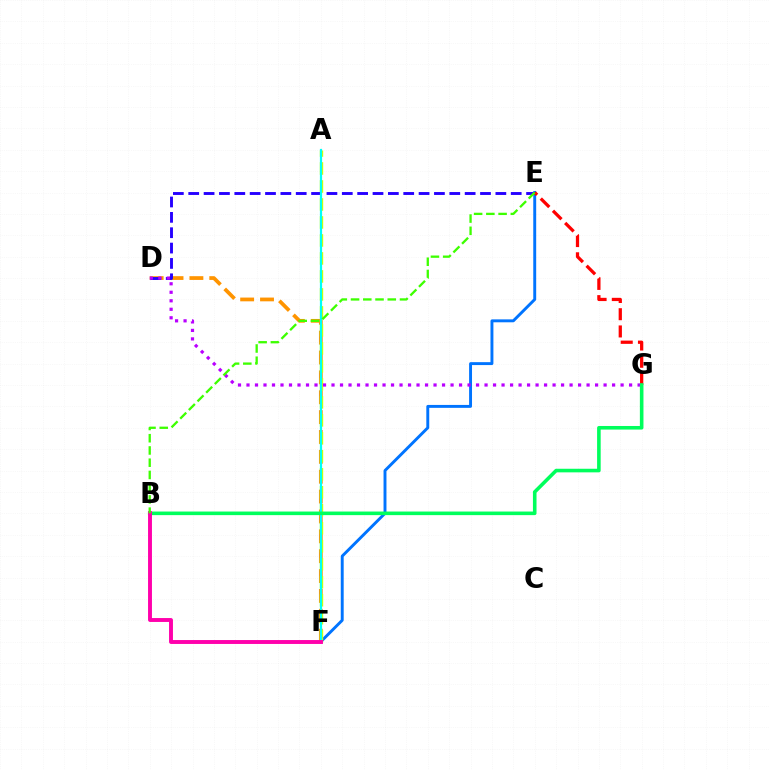{('D', 'F'): [{'color': '#ff9400', 'line_style': 'dashed', 'thickness': 2.7}], ('E', 'F'): [{'color': '#0074ff', 'line_style': 'solid', 'thickness': 2.1}], ('A', 'F'): [{'color': '#d1ff00', 'line_style': 'dashed', 'thickness': 2.44}, {'color': '#00fff6', 'line_style': 'solid', 'thickness': 1.58}], ('D', 'E'): [{'color': '#2500ff', 'line_style': 'dashed', 'thickness': 2.09}], ('E', 'G'): [{'color': '#ff0000', 'line_style': 'dashed', 'thickness': 2.34}], ('D', 'G'): [{'color': '#b900ff', 'line_style': 'dotted', 'thickness': 2.31}], ('B', 'G'): [{'color': '#00ff5c', 'line_style': 'solid', 'thickness': 2.58}], ('B', 'F'): [{'color': '#ff00ac', 'line_style': 'solid', 'thickness': 2.81}], ('B', 'E'): [{'color': '#3dff00', 'line_style': 'dashed', 'thickness': 1.66}]}